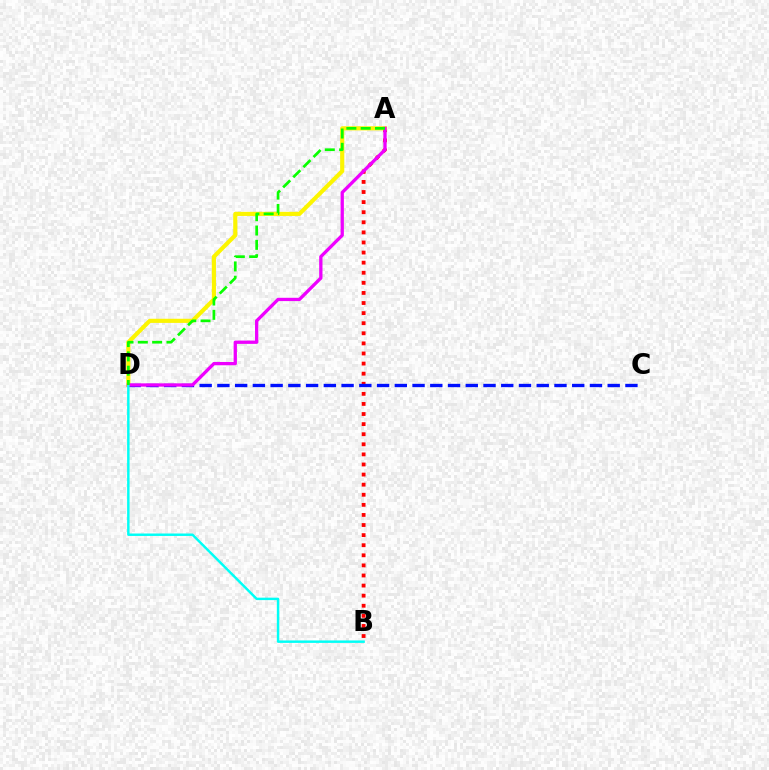{('A', 'B'): [{'color': '#ff0000', 'line_style': 'dotted', 'thickness': 2.74}], ('A', 'D'): [{'color': '#fcf500', 'line_style': 'solid', 'thickness': 2.98}, {'color': '#ee00ff', 'line_style': 'solid', 'thickness': 2.37}, {'color': '#08ff00', 'line_style': 'dashed', 'thickness': 1.95}], ('C', 'D'): [{'color': '#0010ff', 'line_style': 'dashed', 'thickness': 2.41}], ('B', 'D'): [{'color': '#00fff6', 'line_style': 'solid', 'thickness': 1.76}]}